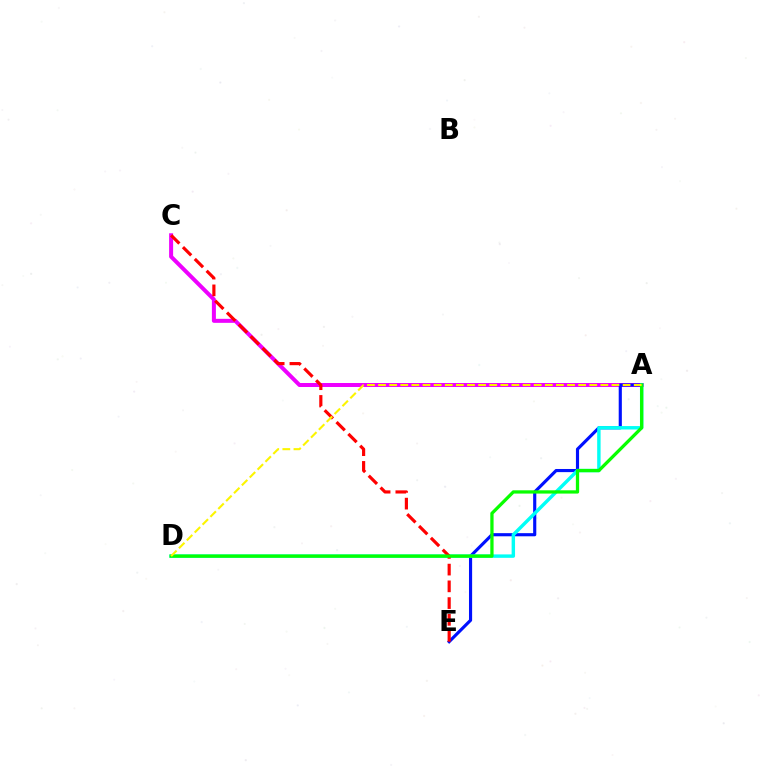{('A', 'C'): [{'color': '#ee00ff', 'line_style': 'solid', 'thickness': 2.88}], ('A', 'E'): [{'color': '#0010ff', 'line_style': 'solid', 'thickness': 2.26}], ('A', 'D'): [{'color': '#00fff6', 'line_style': 'solid', 'thickness': 2.47}, {'color': '#08ff00', 'line_style': 'solid', 'thickness': 2.36}, {'color': '#fcf500', 'line_style': 'dashed', 'thickness': 1.51}], ('C', 'E'): [{'color': '#ff0000', 'line_style': 'dashed', 'thickness': 2.27}]}